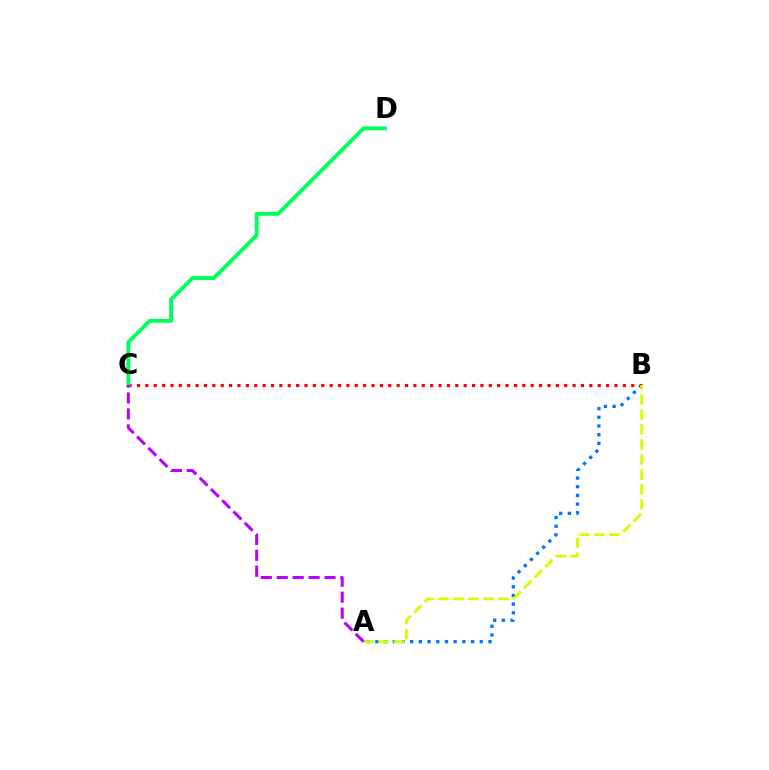{('A', 'B'): [{'color': '#0074ff', 'line_style': 'dotted', 'thickness': 2.36}, {'color': '#d1ff00', 'line_style': 'dashed', 'thickness': 2.04}], ('B', 'C'): [{'color': '#ff0000', 'line_style': 'dotted', 'thickness': 2.28}], ('C', 'D'): [{'color': '#00ff5c', 'line_style': 'solid', 'thickness': 2.79}], ('A', 'C'): [{'color': '#b900ff', 'line_style': 'dashed', 'thickness': 2.16}]}